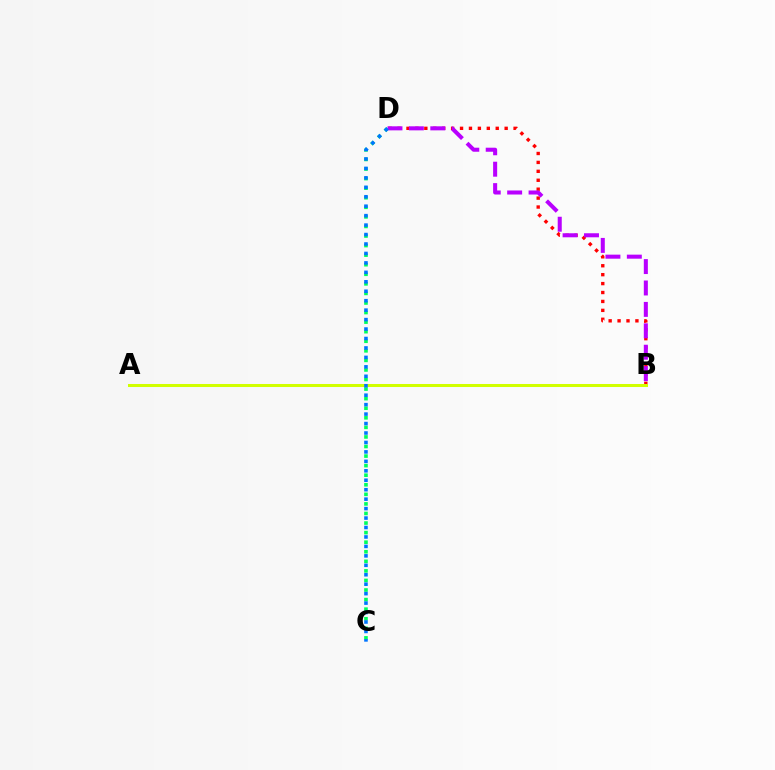{('B', 'D'): [{'color': '#ff0000', 'line_style': 'dotted', 'thickness': 2.42}, {'color': '#b900ff', 'line_style': 'dashed', 'thickness': 2.91}], ('C', 'D'): [{'color': '#00ff5c', 'line_style': 'dotted', 'thickness': 2.6}, {'color': '#0074ff', 'line_style': 'dotted', 'thickness': 2.57}], ('A', 'B'): [{'color': '#d1ff00', 'line_style': 'solid', 'thickness': 2.17}]}